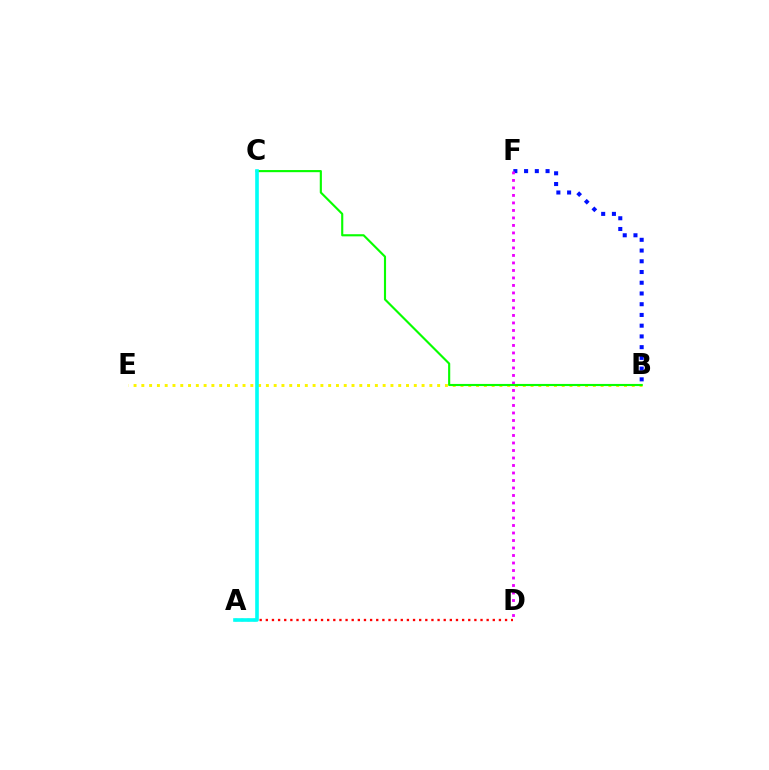{('B', 'F'): [{'color': '#0010ff', 'line_style': 'dotted', 'thickness': 2.92}], ('D', 'F'): [{'color': '#ee00ff', 'line_style': 'dotted', 'thickness': 2.04}], ('B', 'E'): [{'color': '#fcf500', 'line_style': 'dotted', 'thickness': 2.11}], ('A', 'D'): [{'color': '#ff0000', 'line_style': 'dotted', 'thickness': 1.67}], ('B', 'C'): [{'color': '#08ff00', 'line_style': 'solid', 'thickness': 1.53}], ('A', 'C'): [{'color': '#00fff6', 'line_style': 'solid', 'thickness': 2.61}]}